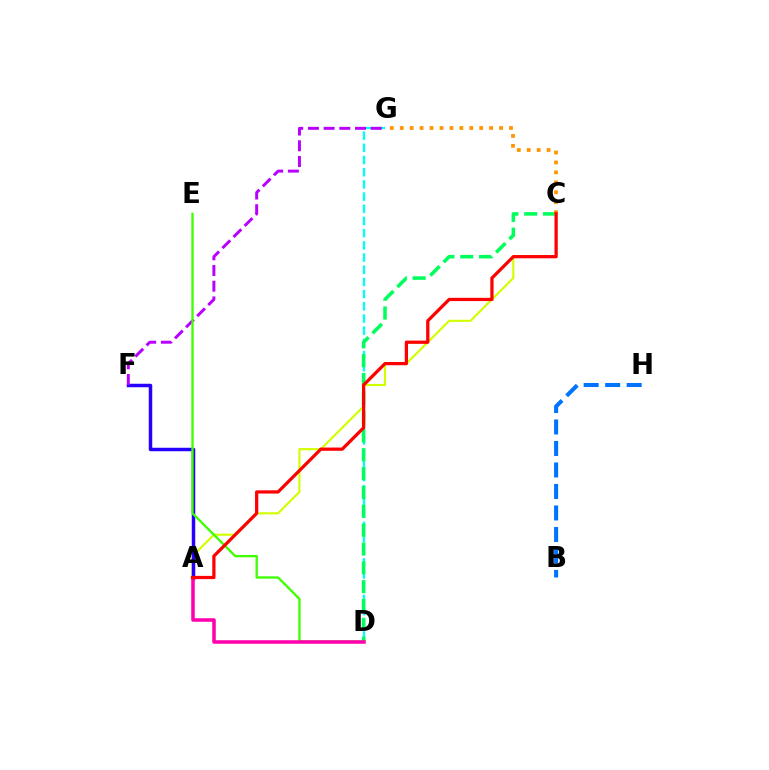{('D', 'G'): [{'color': '#00fff6', 'line_style': 'dashed', 'thickness': 1.66}], ('C', 'D'): [{'color': '#00ff5c', 'line_style': 'dashed', 'thickness': 2.56}], ('A', 'C'): [{'color': '#d1ff00', 'line_style': 'solid', 'thickness': 1.54}, {'color': '#ff0000', 'line_style': 'solid', 'thickness': 2.34}], ('A', 'F'): [{'color': '#2500ff', 'line_style': 'solid', 'thickness': 2.5}], ('C', 'G'): [{'color': '#ff9400', 'line_style': 'dotted', 'thickness': 2.7}], ('F', 'G'): [{'color': '#b900ff', 'line_style': 'dashed', 'thickness': 2.13}], ('D', 'E'): [{'color': '#3dff00', 'line_style': 'solid', 'thickness': 1.67}], ('A', 'D'): [{'color': '#ff00ac', 'line_style': 'solid', 'thickness': 2.54}], ('B', 'H'): [{'color': '#0074ff', 'line_style': 'dashed', 'thickness': 2.92}]}